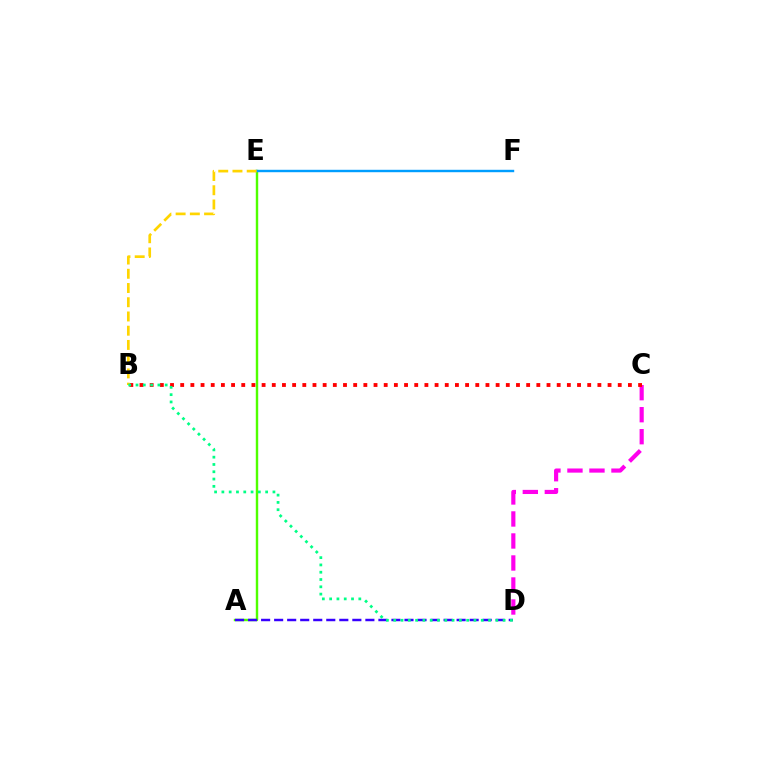{('A', 'E'): [{'color': '#4fff00', 'line_style': 'solid', 'thickness': 1.74}], ('A', 'D'): [{'color': '#3700ff', 'line_style': 'dashed', 'thickness': 1.77}], ('E', 'F'): [{'color': '#009eff', 'line_style': 'solid', 'thickness': 1.74}], ('C', 'D'): [{'color': '#ff00ed', 'line_style': 'dashed', 'thickness': 2.99}], ('B', 'C'): [{'color': '#ff0000', 'line_style': 'dotted', 'thickness': 2.76}], ('B', 'E'): [{'color': '#ffd500', 'line_style': 'dashed', 'thickness': 1.93}], ('B', 'D'): [{'color': '#00ff86', 'line_style': 'dotted', 'thickness': 1.98}]}